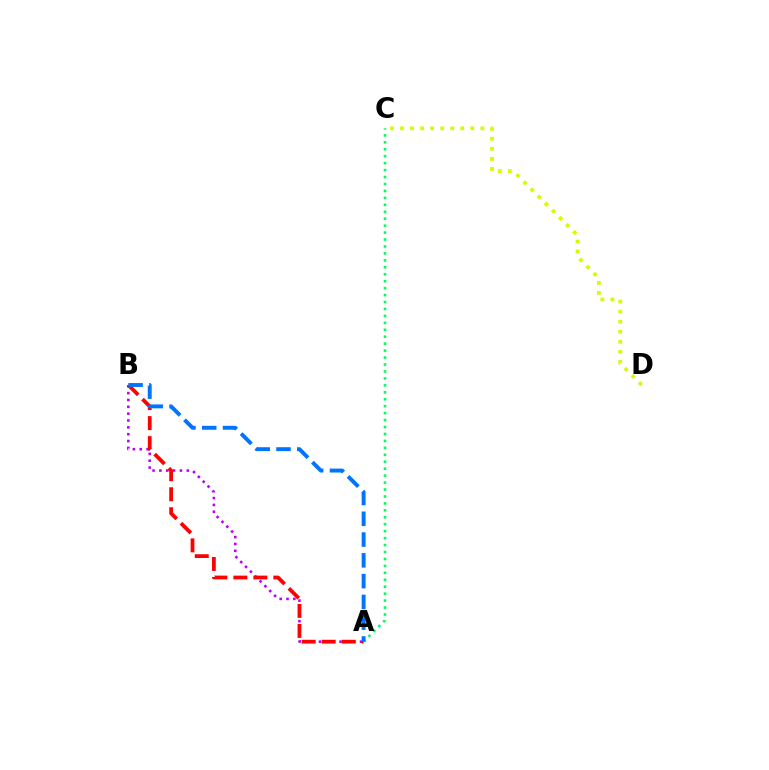{('A', 'B'): [{'color': '#b900ff', 'line_style': 'dotted', 'thickness': 1.86}, {'color': '#ff0000', 'line_style': 'dashed', 'thickness': 2.72}, {'color': '#0074ff', 'line_style': 'dashed', 'thickness': 2.82}], ('A', 'C'): [{'color': '#00ff5c', 'line_style': 'dotted', 'thickness': 1.89}], ('C', 'D'): [{'color': '#d1ff00', 'line_style': 'dotted', 'thickness': 2.73}]}